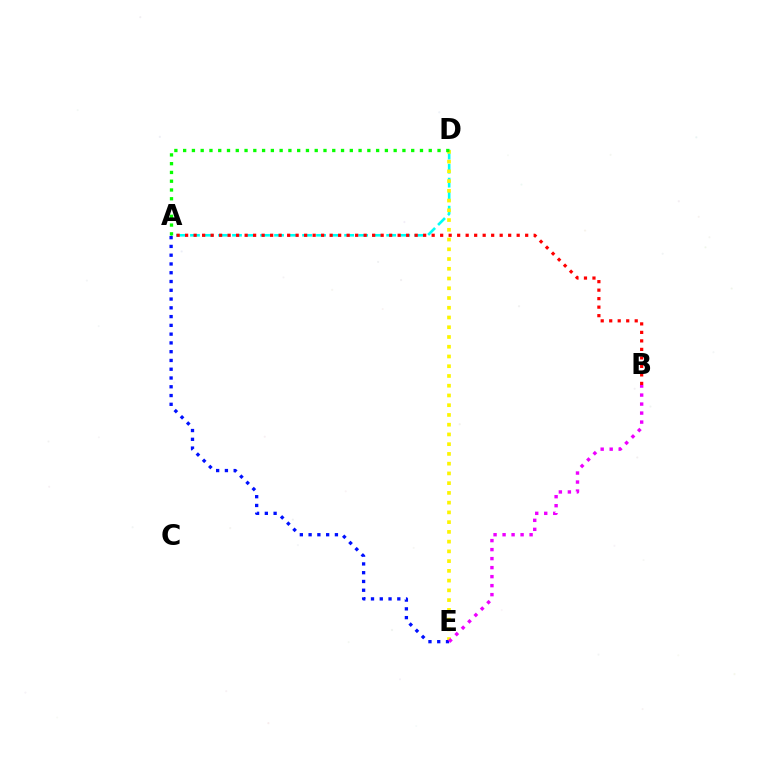{('A', 'D'): [{'color': '#00fff6', 'line_style': 'dashed', 'thickness': 1.9}, {'color': '#08ff00', 'line_style': 'dotted', 'thickness': 2.38}], ('D', 'E'): [{'color': '#fcf500', 'line_style': 'dotted', 'thickness': 2.65}], ('A', 'E'): [{'color': '#0010ff', 'line_style': 'dotted', 'thickness': 2.38}], ('A', 'B'): [{'color': '#ff0000', 'line_style': 'dotted', 'thickness': 2.31}], ('B', 'E'): [{'color': '#ee00ff', 'line_style': 'dotted', 'thickness': 2.45}]}